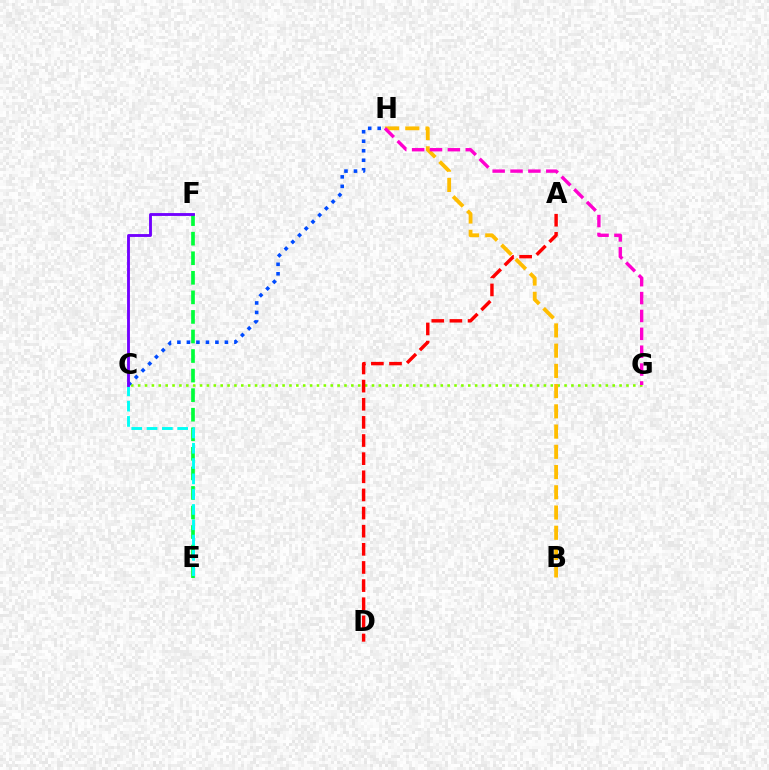{('C', 'G'): [{'color': '#84ff00', 'line_style': 'dotted', 'thickness': 1.87}], ('E', 'F'): [{'color': '#00ff39', 'line_style': 'dashed', 'thickness': 2.66}], ('C', 'H'): [{'color': '#004bff', 'line_style': 'dotted', 'thickness': 2.58}], ('B', 'H'): [{'color': '#ffbd00', 'line_style': 'dashed', 'thickness': 2.75}], ('C', 'E'): [{'color': '#00fff6', 'line_style': 'dashed', 'thickness': 2.08}], ('C', 'F'): [{'color': '#7200ff', 'line_style': 'solid', 'thickness': 2.06}], ('G', 'H'): [{'color': '#ff00cf', 'line_style': 'dashed', 'thickness': 2.43}], ('A', 'D'): [{'color': '#ff0000', 'line_style': 'dashed', 'thickness': 2.46}]}